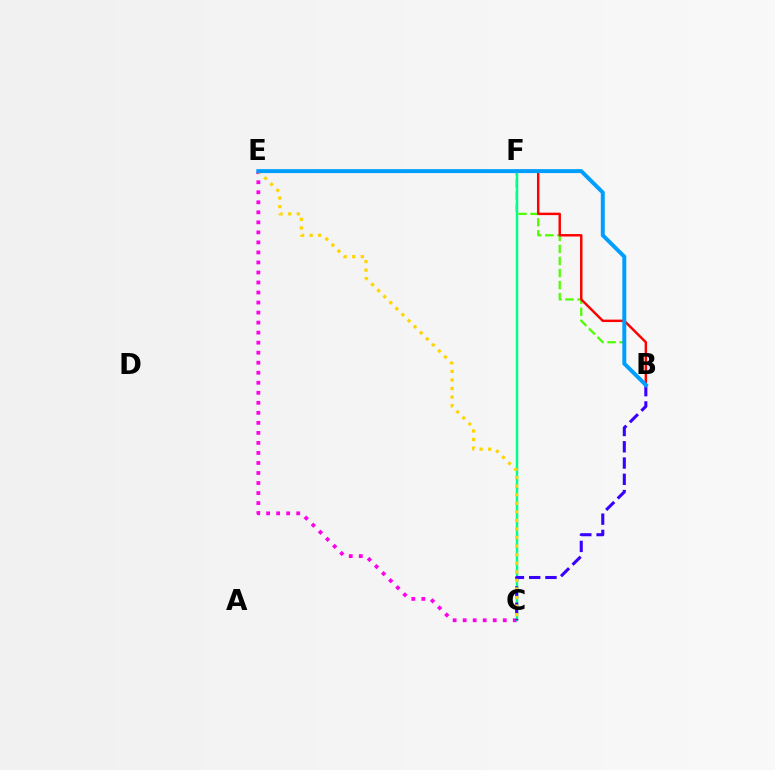{('B', 'F'): [{'color': '#4fff00', 'line_style': 'dashed', 'thickness': 1.64}, {'color': '#ff0000', 'line_style': 'solid', 'thickness': 1.76}], ('C', 'E'): [{'color': '#ff00ed', 'line_style': 'dotted', 'thickness': 2.72}, {'color': '#ffd500', 'line_style': 'dotted', 'thickness': 2.33}], ('C', 'F'): [{'color': '#00ff86', 'line_style': 'solid', 'thickness': 1.76}], ('B', 'C'): [{'color': '#3700ff', 'line_style': 'dashed', 'thickness': 2.21}], ('B', 'E'): [{'color': '#009eff', 'line_style': 'solid', 'thickness': 2.85}]}